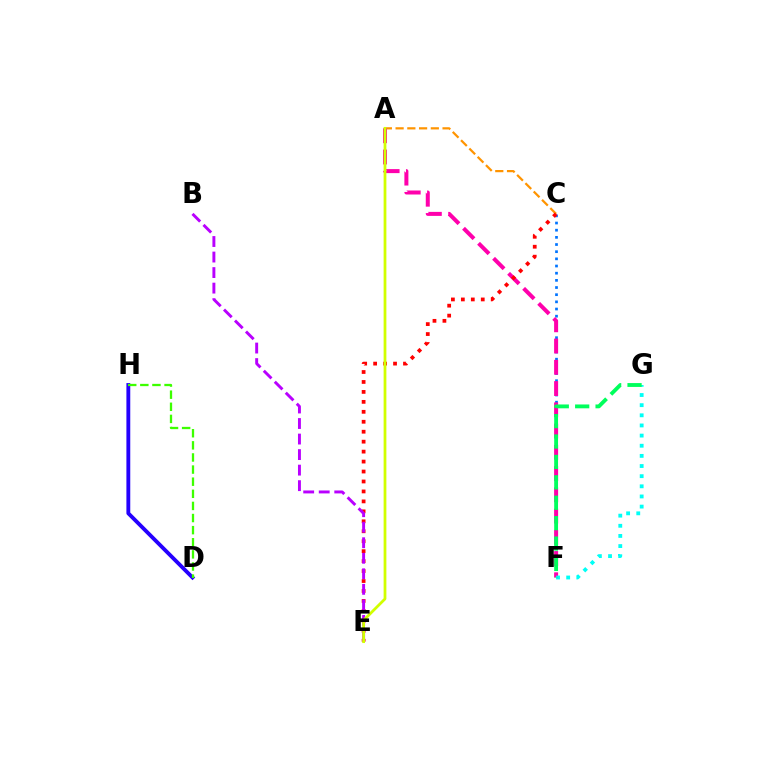{('A', 'C'): [{'color': '#ff9400', 'line_style': 'dashed', 'thickness': 1.59}], ('C', 'F'): [{'color': '#0074ff', 'line_style': 'dotted', 'thickness': 1.95}], ('A', 'F'): [{'color': '#ff00ac', 'line_style': 'dashed', 'thickness': 2.89}], ('D', 'H'): [{'color': '#2500ff', 'line_style': 'solid', 'thickness': 2.77}, {'color': '#3dff00', 'line_style': 'dashed', 'thickness': 1.65}], ('C', 'E'): [{'color': '#ff0000', 'line_style': 'dotted', 'thickness': 2.7}], ('B', 'E'): [{'color': '#b900ff', 'line_style': 'dashed', 'thickness': 2.11}], ('A', 'E'): [{'color': '#d1ff00', 'line_style': 'solid', 'thickness': 1.99}], ('F', 'G'): [{'color': '#00fff6', 'line_style': 'dotted', 'thickness': 2.76}, {'color': '#00ff5c', 'line_style': 'dashed', 'thickness': 2.77}]}